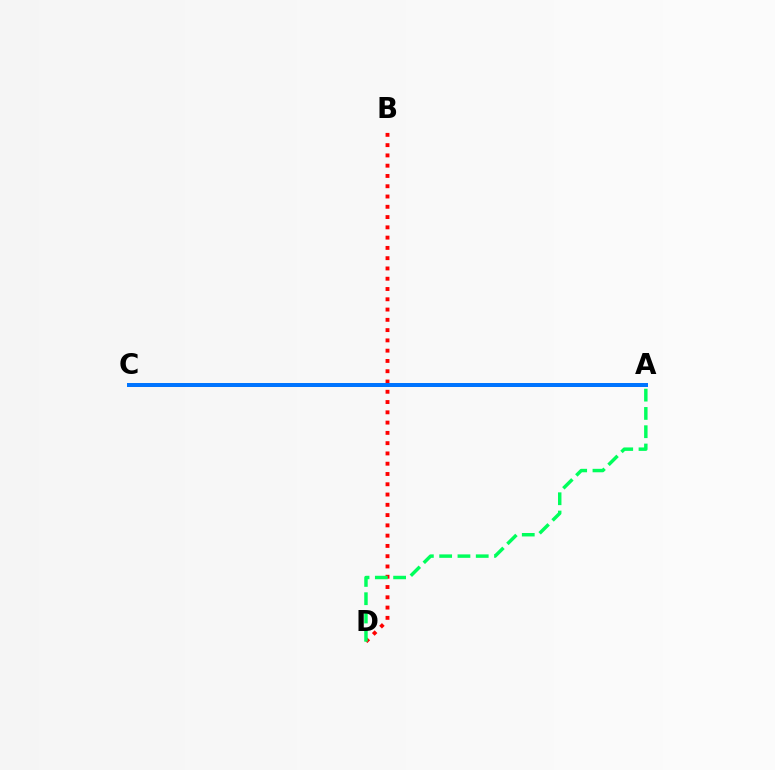{('A', 'C'): [{'color': '#d1ff00', 'line_style': 'dashed', 'thickness': 1.55}, {'color': '#b900ff', 'line_style': 'dashed', 'thickness': 2.06}, {'color': '#0074ff', 'line_style': 'solid', 'thickness': 2.87}], ('B', 'D'): [{'color': '#ff0000', 'line_style': 'dotted', 'thickness': 2.79}], ('A', 'D'): [{'color': '#00ff5c', 'line_style': 'dashed', 'thickness': 2.48}]}